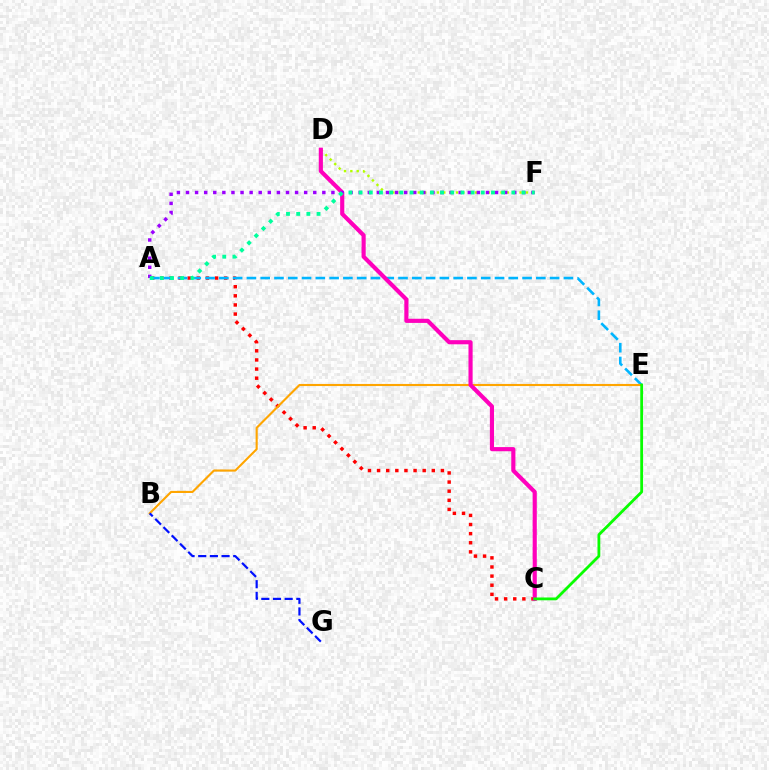{('A', 'C'): [{'color': '#ff0000', 'line_style': 'dotted', 'thickness': 2.48}], ('A', 'E'): [{'color': '#00b5ff', 'line_style': 'dashed', 'thickness': 1.87}], ('D', 'F'): [{'color': '#b3ff00', 'line_style': 'dotted', 'thickness': 1.73}], ('B', 'E'): [{'color': '#ffa500', 'line_style': 'solid', 'thickness': 1.52}], ('C', 'D'): [{'color': '#ff00bd', 'line_style': 'solid', 'thickness': 2.98}], ('C', 'E'): [{'color': '#08ff00', 'line_style': 'solid', 'thickness': 2.02}], ('A', 'F'): [{'color': '#9b00ff', 'line_style': 'dotted', 'thickness': 2.47}, {'color': '#00ff9d', 'line_style': 'dotted', 'thickness': 2.77}], ('B', 'G'): [{'color': '#0010ff', 'line_style': 'dashed', 'thickness': 1.59}]}